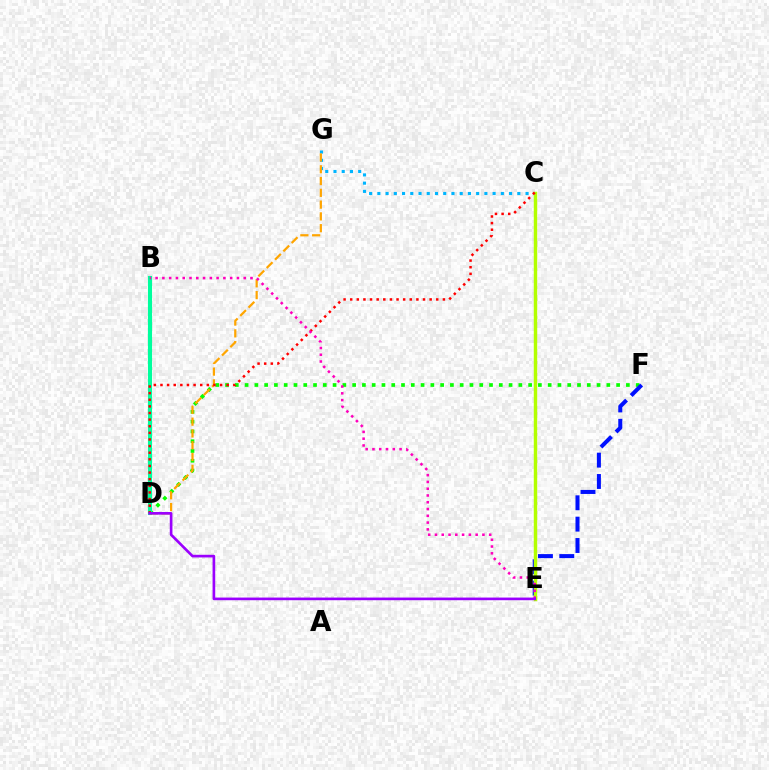{('C', 'G'): [{'color': '#00b5ff', 'line_style': 'dotted', 'thickness': 2.24}], ('D', 'F'): [{'color': '#08ff00', 'line_style': 'dotted', 'thickness': 2.66}], ('E', 'F'): [{'color': '#0010ff', 'line_style': 'dashed', 'thickness': 2.9}], ('B', 'D'): [{'color': '#00ff9d', 'line_style': 'solid', 'thickness': 2.96}], ('D', 'G'): [{'color': '#ffa500', 'line_style': 'dashed', 'thickness': 1.6}], ('C', 'E'): [{'color': '#b3ff00', 'line_style': 'solid', 'thickness': 2.47}], ('C', 'D'): [{'color': '#ff0000', 'line_style': 'dotted', 'thickness': 1.8}], ('B', 'E'): [{'color': '#ff00bd', 'line_style': 'dotted', 'thickness': 1.84}], ('D', 'E'): [{'color': '#9b00ff', 'line_style': 'solid', 'thickness': 1.91}]}